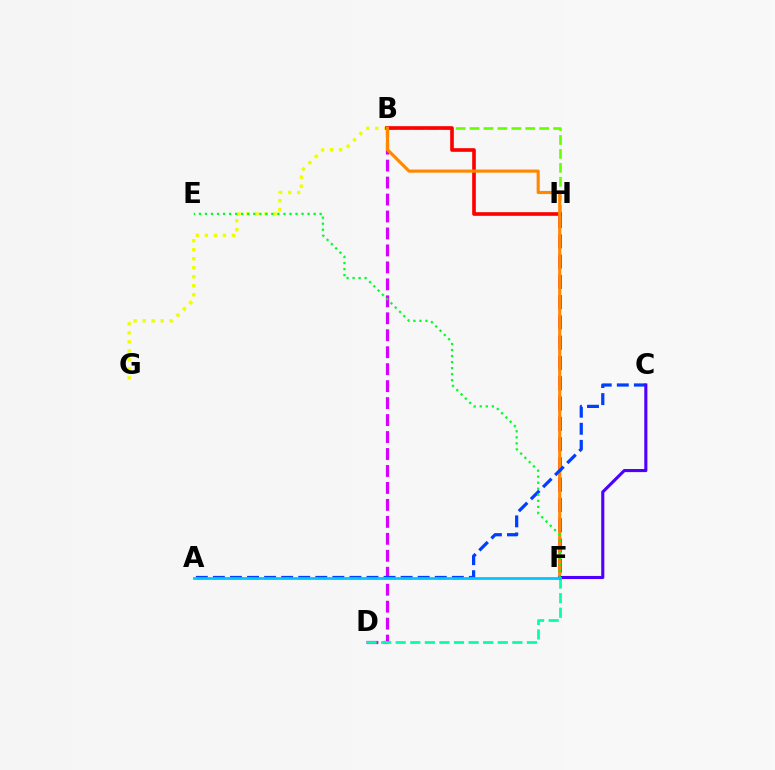{('B', 'G'): [{'color': '#eeff00', 'line_style': 'dotted', 'thickness': 2.45}], ('B', 'H'): [{'color': '#66ff00', 'line_style': 'dashed', 'thickness': 1.89}, {'color': '#ff0000', 'line_style': 'solid', 'thickness': 2.62}], ('F', 'H'): [{'color': '#ff00a0', 'line_style': 'dashed', 'thickness': 2.75}], ('B', 'D'): [{'color': '#d600ff', 'line_style': 'dashed', 'thickness': 2.3}], ('D', 'F'): [{'color': '#00ffaf', 'line_style': 'dashed', 'thickness': 1.98}], ('B', 'F'): [{'color': '#ff8800', 'line_style': 'solid', 'thickness': 2.26}], ('A', 'C'): [{'color': '#003fff', 'line_style': 'dashed', 'thickness': 2.32}], ('C', 'F'): [{'color': '#4f00ff', 'line_style': 'solid', 'thickness': 2.23}], ('A', 'F'): [{'color': '#00c7ff', 'line_style': 'solid', 'thickness': 2.01}], ('E', 'F'): [{'color': '#00ff27', 'line_style': 'dotted', 'thickness': 1.64}]}